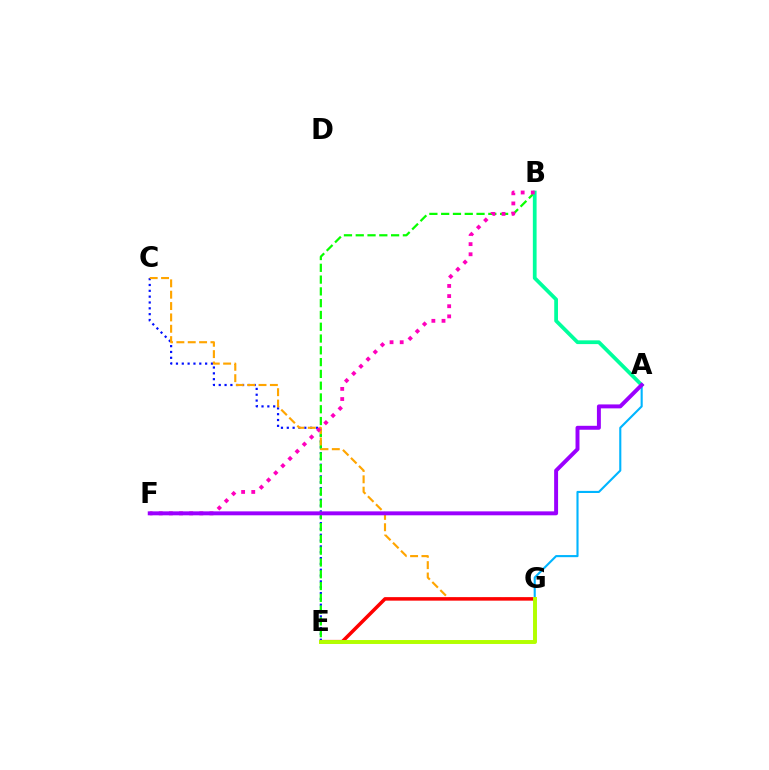{('C', 'E'): [{'color': '#0010ff', 'line_style': 'dotted', 'thickness': 1.58}], ('B', 'E'): [{'color': '#08ff00', 'line_style': 'dashed', 'thickness': 1.6}], ('A', 'G'): [{'color': '#00b5ff', 'line_style': 'solid', 'thickness': 1.52}], ('A', 'B'): [{'color': '#00ff9d', 'line_style': 'solid', 'thickness': 2.7}], ('C', 'G'): [{'color': '#ffa500', 'line_style': 'dashed', 'thickness': 1.54}], ('E', 'G'): [{'color': '#ff0000', 'line_style': 'solid', 'thickness': 2.53}, {'color': '#b3ff00', 'line_style': 'solid', 'thickness': 2.84}], ('B', 'F'): [{'color': '#ff00bd', 'line_style': 'dotted', 'thickness': 2.75}], ('A', 'F'): [{'color': '#9b00ff', 'line_style': 'solid', 'thickness': 2.84}]}